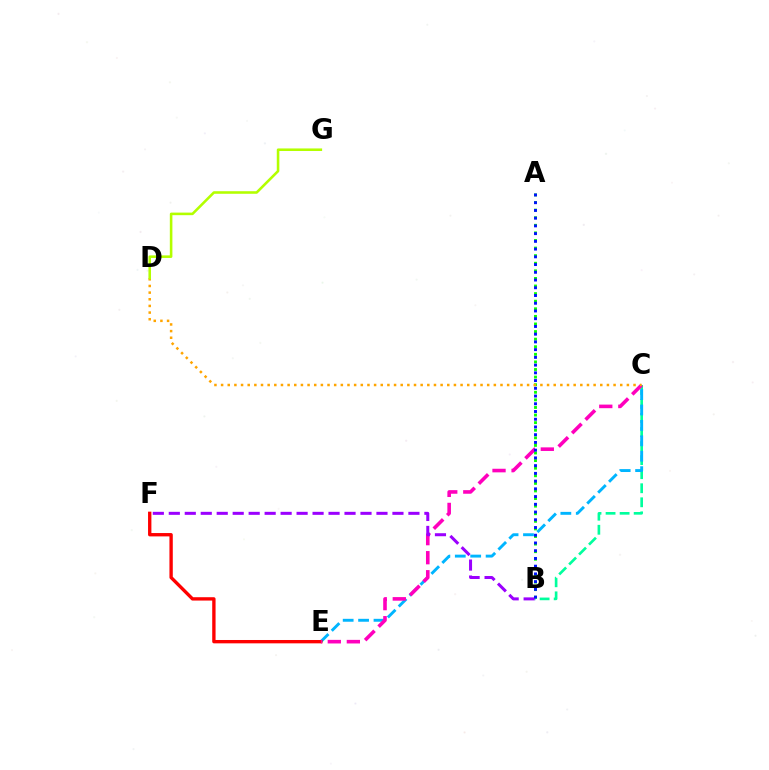{('B', 'C'): [{'color': '#00ff9d', 'line_style': 'dashed', 'thickness': 1.91}], ('C', 'E'): [{'color': '#00b5ff', 'line_style': 'dashed', 'thickness': 2.09}, {'color': '#ff00bd', 'line_style': 'dashed', 'thickness': 2.59}], ('A', 'B'): [{'color': '#08ff00', 'line_style': 'dotted', 'thickness': 2.06}, {'color': '#0010ff', 'line_style': 'dotted', 'thickness': 2.1}], ('E', 'F'): [{'color': '#ff0000', 'line_style': 'solid', 'thickness': 2.41}], ('C', 'D'): [{'color': '#ffa500', 'line_style': 'dotted', 'thickness': 1.81}], ('B', 'F'): [{'color': '#9b00ff', 'line_style': 'dashed', 'thickness': 2.17}], ('D', 'G'): [{'color': '#b3ff00', 'line_style': 'solid', 'thickness': 1.85}]}